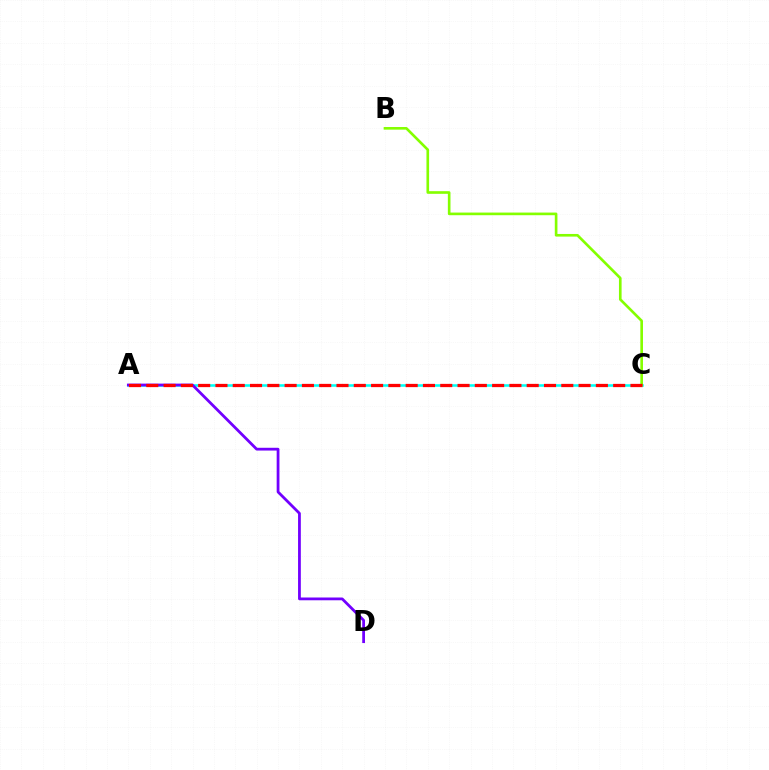{('A', 'C'): [{'color': '#00fff6', 'line_style': 'solid', 'thickness': 1.84}, {'color': '#ff0000', 'line_style': 'dashed', 'thickness': 2.35}], ('A', 'D'): [{'color': '#7200ff', 'line_style': 'solid', 'thickness': 2.0}], ('B', 'C'): [{'color': '#84ff00', 'line_style': 'solid', 'thickness': 1.9}]}